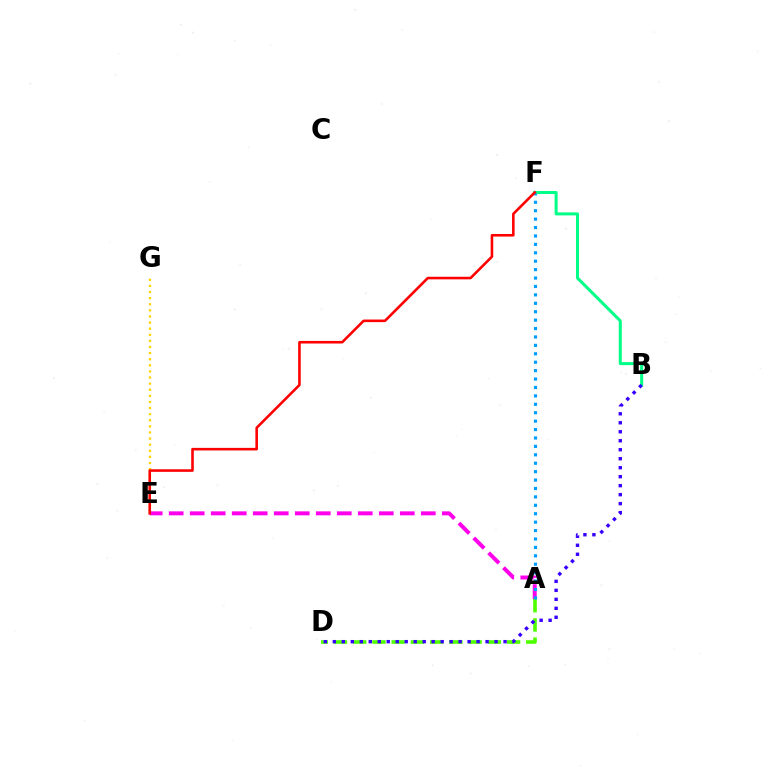{('A', 'D'): [{'color': '#4fff00', 'line_style': 'dashed', 'thickness': 2.61}], ('E', 'G'): [{'color': '#ffd500', 'line_style': 'dotted', 'thickness': 1.66}], ('A', 'E'): [{'color': '#ff00ed', 'line_style': 'dashed', 'thickness': 2.85}], ('B', 'F'): [{'color': '#00ff86', 'line_style': 'solid', 'thickness': 2.17}], ('A', 'F'): [{'color': '#009eff', 'line_style': 'dotted', 'thickness': 2.29}], ('E', 'F'): [{'color': '#ff0000', 'line_style': 'solid', 'thickness': 1.86}], ('B', 'D'): [{'color': '#3700ff', 'line_style': 'dotted', 'thickness': 2.44}]}